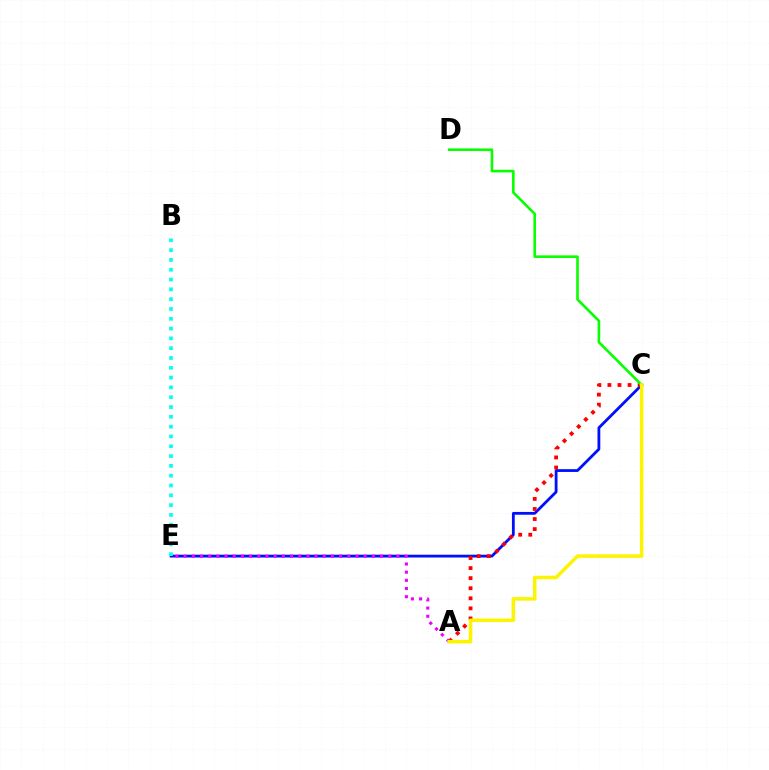{('C', 'E'): [{'color': '#0010ff', 'line_style': 'solid', 'thickness': 2.02}], ('A', 'E'): [{'color': '#ee00ff', 'line_style': 'dotted', 'thickness': 2.22}], ('A', 'C'): [{'color': '#ff0000', 'line_style': 'dotted', 'thickness': 2.74}, {'color': '#fcf500', 'line_style': 'solid', 'thickness': 2.53}], ('C', 'D'): [{'color': '#08ff00', 'line_style': 'solid', 'thickness': 1.88}], ('B', 'E'): [{'color': '#00fff6', 'line_style': 'dotted', 'thickness': 2.66}]}